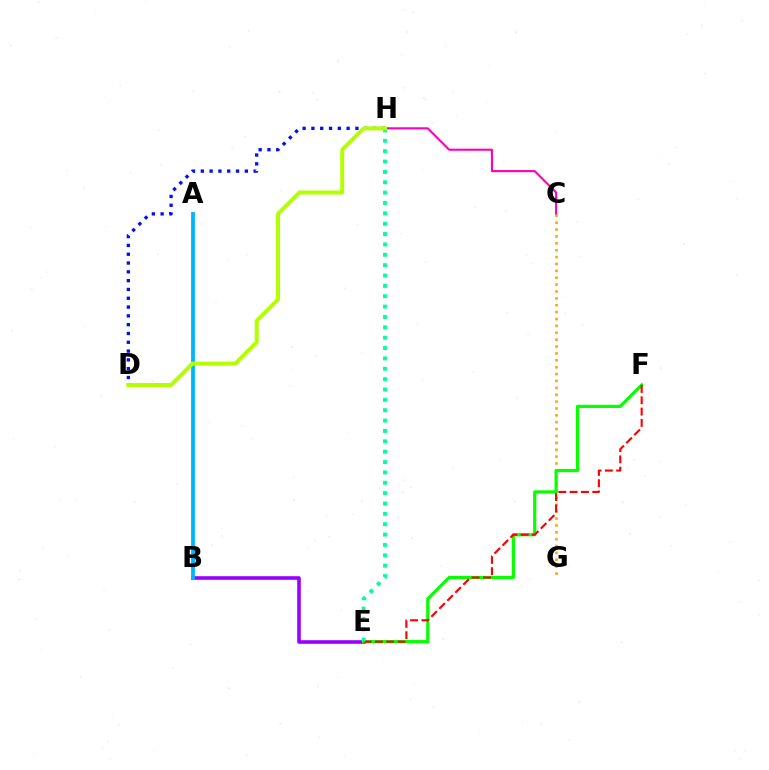{('B', 'E'): [{'color': '#9b00ff', 'line_style': 'solid', 'thickness': 2.59}], ('A', 'B'): [{'color': '#00b5ff', 'line_style': 'solid', 'thickness': 2.76}], ('C', 'H'): [{'color': '#ff00bd', 'line_style': 'solid', 'thickness': 1.53}], ('C', 'G'): [{'color': '#ffa500', 'line_style': 'dotted', 'thickness': 1.87}], ('E', 'F'): [{'color': '#08ff00', 'line_style': 'solid', 'thickness': 2.32}, {'color': '#ff0000', 'line_style': 'dashed', 'thickness': 1.54}], ('D', 'H'): [{'color': '#0010ff', 'line_style': 'dotted', 'thickness': 2.39}, {'color': '#b3ff00', 'line_style': 'solid', 'thickness': 2.87}], ('E', 'H'): [{'color': '#00ff9d', 'line_style': 'dotted', 'thickness': 2.82}]}